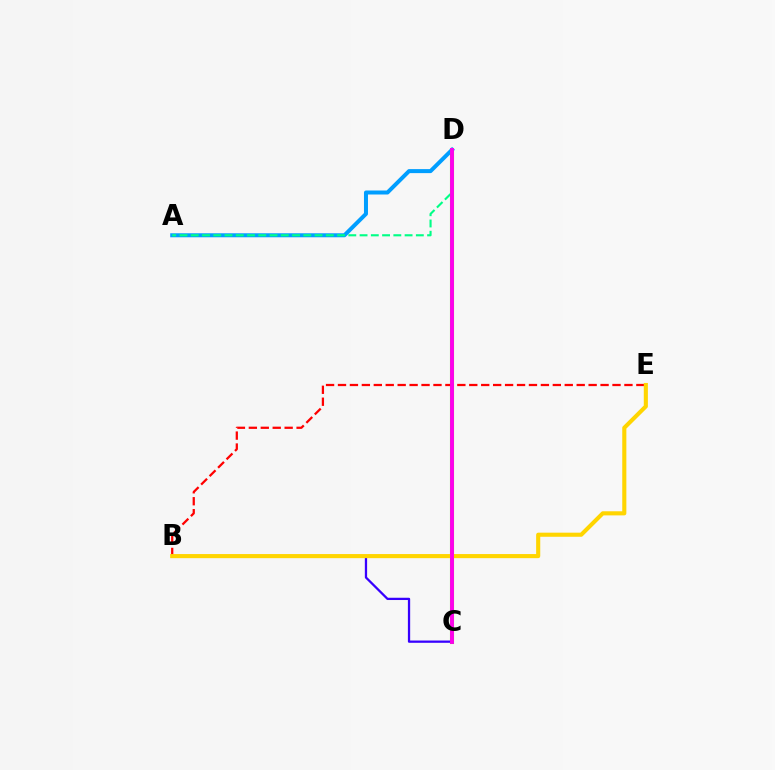{('C', 'D'): [{'color': '#4fff00', 'line_style': 'solid', 'thickness': 2.94}, {'color': '#ff00ed', 'line_style': 'solid', 'thickness': 2.8}], ('B', 'C'): [{'color': '#3700ff', 'line_style': 'solid', 'thickness': 1.64}], ('A', 'D'): [{'color': '#009eff', 'line_style': 'solid', 'thickness': 2.88}, {'color': '#00ff86', 'line_style': 'dashed', 'thickness': 1.53}], ('B', 'E'): [{'color': '#ff0000', 'line_style': 'dashed', 'thickness': 1.62}, {'color': '#ffd500', 'line_style': 'solid', 'thickness': 2.95}]}